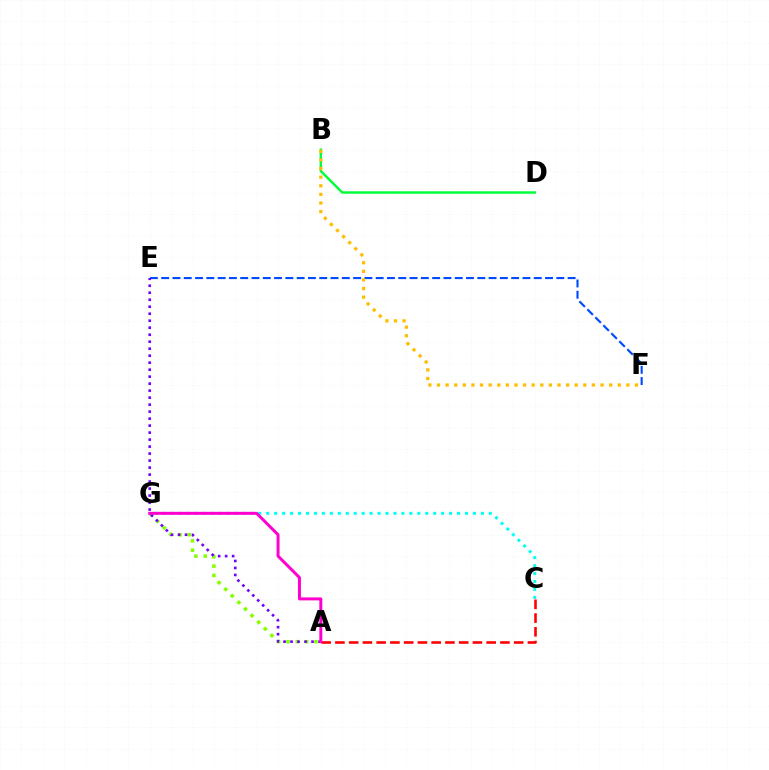{('B', 'D'): [{'color': '#00ff39', 'line_style': 'solid', 'thickness': 1.77}], ('E', 'F'): [{'color': '#004bff', 'line_style': 'dashed', 'thickness': 1.53}], ('C', 'G'): [{'color': '#00fff6', 'line_style': 'dotted', 'thickness': 2.16}], ('A', 'G'): [{'color': '#84ff00', 'line_style': 'dotted', 'thickness': 2.54}, {'color': '#ff00cf', 'line_style': 'solid', 'thickness': 2.15}], ('A', 'C'): [{'color': '#ff0000', 'line_style': 'dashed', 'thickness': 1.87}], ('A', 'E'): [{'color': '#7200ff', 'line_style': 'dotted', 'thickness': 1.9}], ('B', 'F'): [{'color': '#ffbd00', 'line_style': 'dotted', 'thickness': 2.34}]}